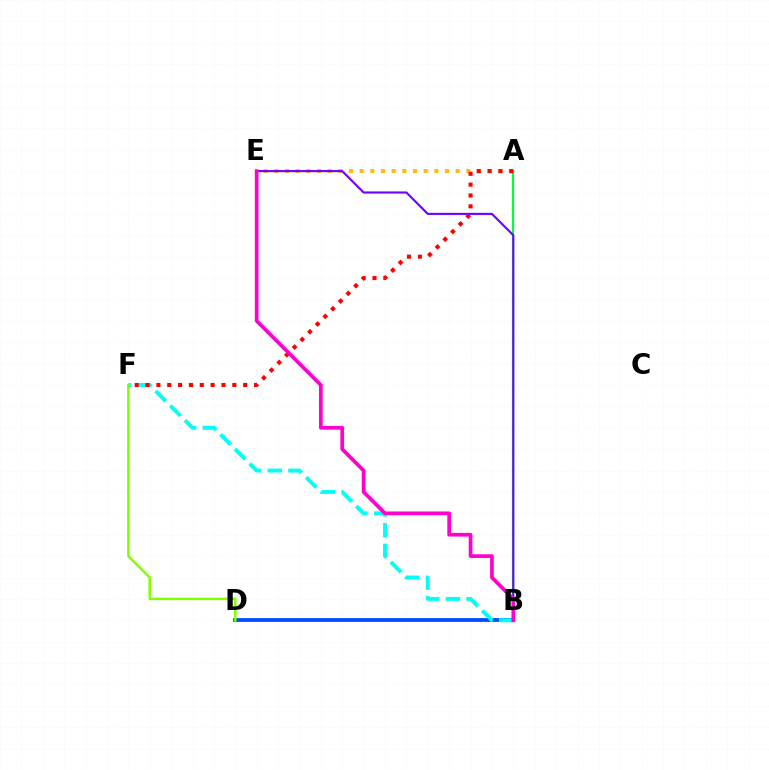{('A', 'E'): [{'color': '#ffbd00', 'line_style': 'dotted', 'thickness': 2.9}], ('A', 'B'): [{'color': '#00ff39', 'line_style': 'solid', 'thickness': 1.56}], ('B', 'D'): [{'color': '#004bff', 'line_style': 'solid', 'thickness': 2.73}], ('B', 'F'): [{'color': '#00fff6', 'line_style': 'dashed', 'thickness': 2.81}], ('A', 'F'): [{'color': '#ff0000', 'line_style': 'dotted', 'thickness': 2.95}], ('B', 'E'): [{'color': '#7200ff', 'line_style': 'solid', 'thickness': 1.53}, {'color': '#ff00cf', 'line_style': 'solid', 'thickness': 2.67}], ('D', 'F'): [{'color': '#84ff00', 'line_style': 'solid', 'thickness': 1.81}]}